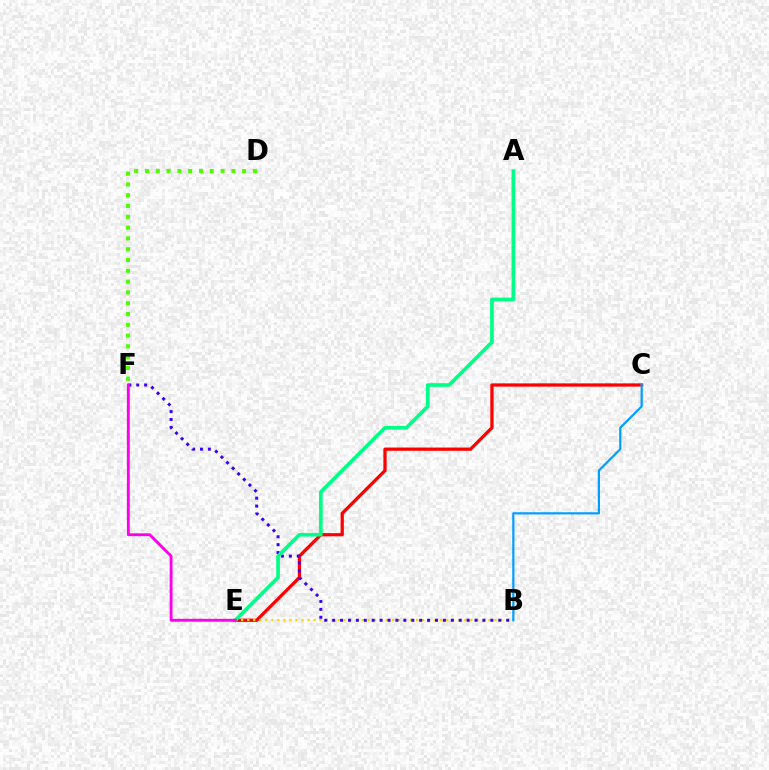{('C', 'E'): [{'color': '#ff0000', 'line_style': 'solid', 'thickness': 2.34}], ('B', 'E'): [{'color': '#ffd500', 'line_style': 'dotted', 'thickness': 1.64}], ('B', 'F'): [{'color': '#3700ff', 'line_style': 'dotted', 'thickness': 2.15}], ('A', 'E'): [{'color': '#00ff86', 'line_style': 'solid', 'thickness': 2.64}], ('B', 'C'): [{'color': '#009eff', 'line_style': 'solid', 'thickness': 1.58}], ('D', 'F'): [{'color': '#4fff00', 'line_style': 'dotted', 'thickness': 2.93}], ('E', 'F'): [{'color': '#ff00ed', 'line_style': 'solid', 'thickness': 2.08}]}